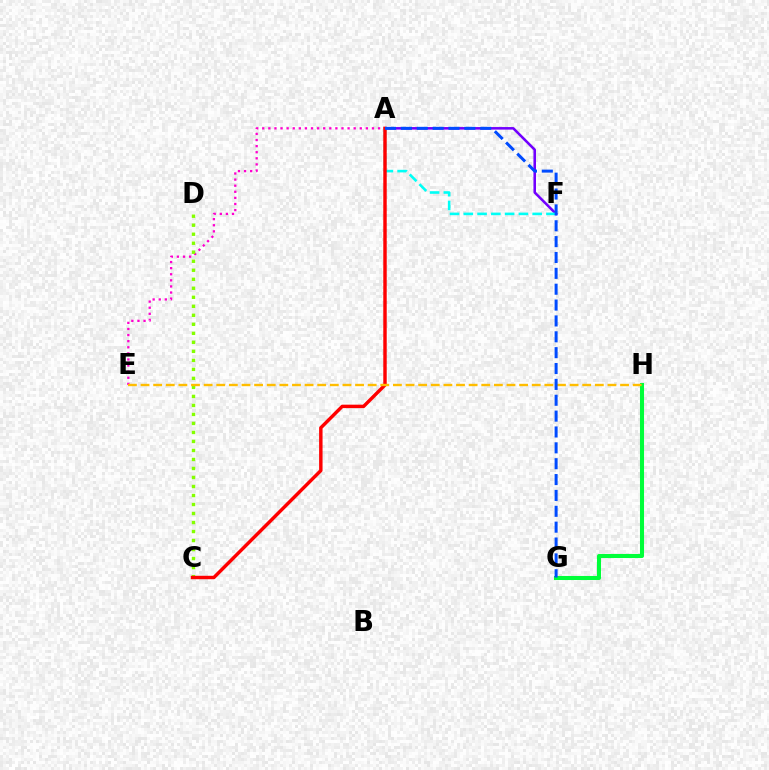{('A', 'E'): [{'color': '#ff00cf', 'line_style': 'dotted', 'thickness': 1.66}], ('A', 'F'): [{'color': '#7200ff', 'line_style': 'solid', 'thickness': 1.84}, {'color': '#00fff6', 'line_style': 'dashed', 'thickness': 1.87}], ('G', 'H'): [{'color': '#00ff39', 'line_style': 'solid', 'thickness': 2.92}], ('C', 'D'): [{'color': '#84ff00', 'line_style': 'dotted', 'thickness': 2.45}], ('A', 'C'): [{'color': '#ff0000', 'line_style': 'solid', 'thickness': 2.47}], ('E', 'H'): [{'color': '#ffbd00', 'line_style': 'dashed', 'thickness': 1.71}], ('A', 'G'): [{'color': '#004bff', 'line_style': 'dashed', 'thickness': 2.15}]}